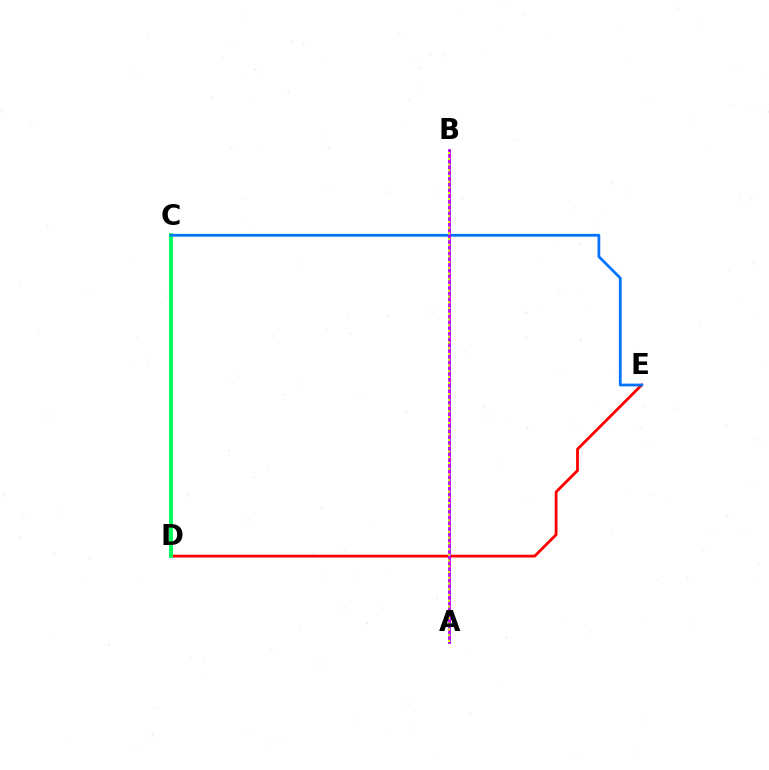{('D', 'E'): [{'color': '#ff0000', 'line_style': 'solid', 'thickness': 2.02}], ('C', 'D'): [{'color': '#00ff5c', 'line_style': 'solid', 'thickness': 2.8}], ('C', 'E'): [{'color': '#0074ff', 'line_style': 'solid', 'thickness': 1.98}], ('A', 'B'): [{'color': '#b900ff', 'line_style': 'solid', 'thickness': 2.01}, {'color': '#d1ff00', 'line_style': 'dotted', 'thickness': 1.56}]}